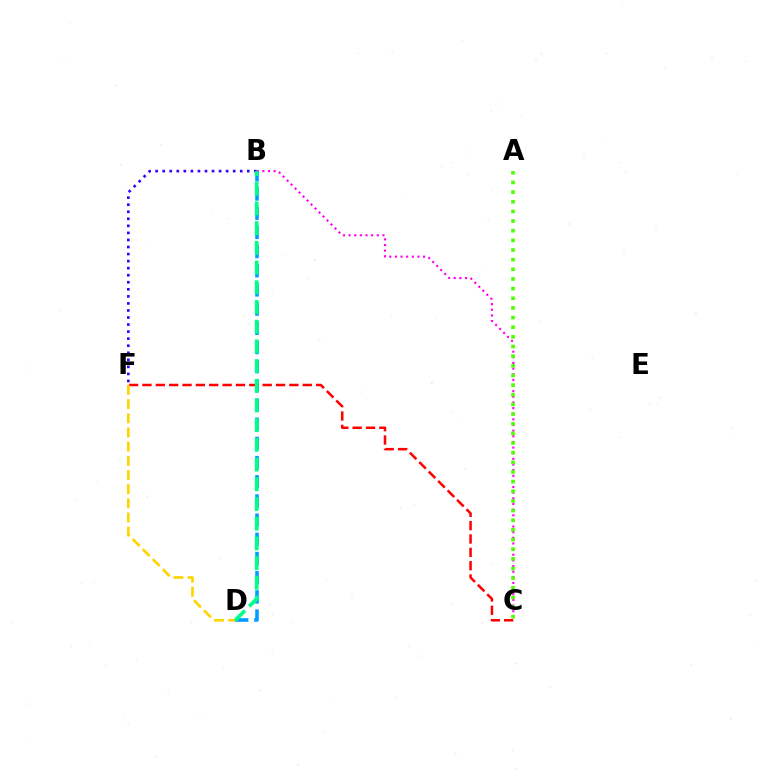{('B', 'D'): [{'color': '#009eff', 'line_style': 'dashed', 'thickness': 2.61}, {'color': '#00ff86', 'line_style': 'dashed', 'thickness': 2.68}], ('B', 'F'): [{'color': '#3700ff', 'line_style': 'dotted', 'thickness': 1.92}], ('C', 'F'): [{'color': '#ff0000', 'line_style': 'dashed', 'thickness': 1.81}], ('B', 'C'): [{'color': '#ff00ed', 'line_style': 'dotted', 'thickness': 1.53}], ('A', 'C'): [{'color': '#4fff00', 'line_style': 'dotted', 'thickness': 2.62}], ('D', 'F'): [{'color': '#ffd500', 'line_style': 'dashed', 'thickness': 1.93}]}